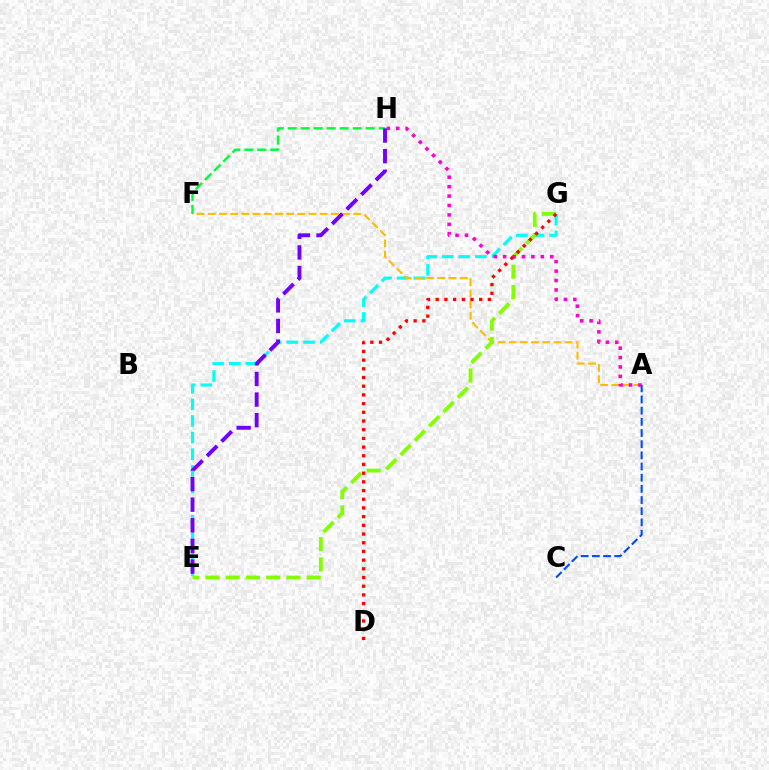{('E', 'G'): [{'color': '#00fff6', 'line_style': 'dashed', 'thickness': 2.26}, {'color': '#84ff00', 'line_style': 'dashed', 'thickness': 2.75}], ('A', 'F'): [{'color': '#ffbd00', 'line_style': 'dashed', 'thickness': 1.52}], ('F', 'H'): [{'color': '#00ff39', 'line_style': 'dashed', 'thickness': 1.76}], ('A', 'H'): [{'color': '#ff00cf', 'line_style': 'dotted', 'thickness': 2.56}], ('A', 'C'): [{'color': '#004bff', 'line_style': 'dashed', 'thickness': 1.52}], ('D', 'G'): [{'color': '#ff0000', 'line_style': 'dotted', 'thickness': 2.36}], ('E', 'H'): [{'color': '#7200ff', 'line_style': 'dashed', 'thickness': 2.8}]}